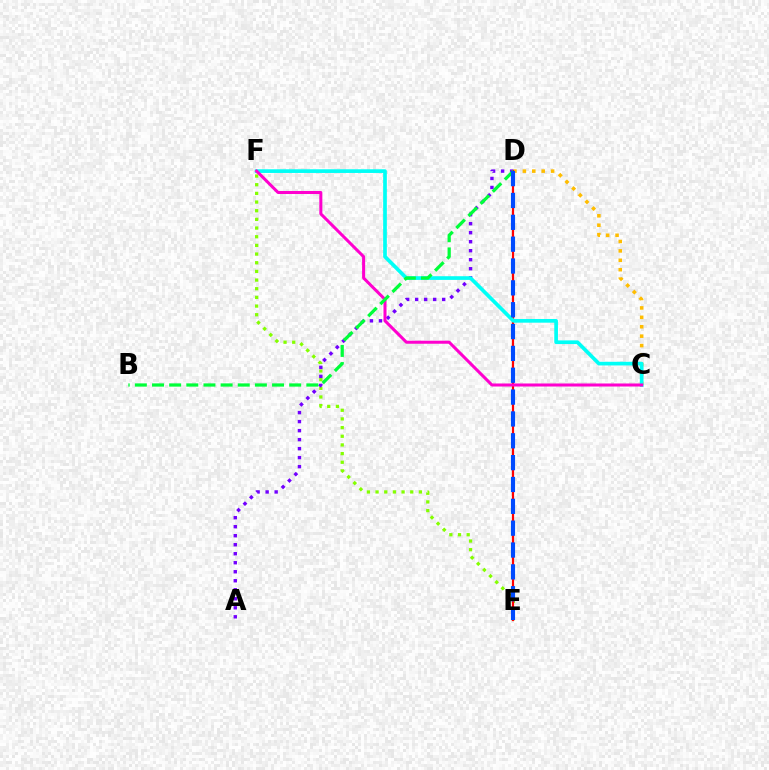{('C', 'D'): [{'color': '#ffbd00', 'line_style': 'dotted', 'thickness': 2.56}], ('E', 'F'): [{'color': '#84ff00', 'line_style': 'dotted', 'thickness': 2.36}], ('D', 'E'): [{'color': '#ff0000', 'line_style': 'solid', 'thickness': 1.58}, {'color': '#004bff', 'line_style': 'dashed', 'thickness': 2.97}], ('A', 'D'): [{'color': '#7200ff', 'line_style': 'dotted', 'thickness': 2.45}], ('C', 'F'): [{'color': '#00fff6', 'line_style': 'solid', 'thickness': 2.65}, {'color': '#ff00cf', 'line_style': 'solid', 'thickness': 2.18}], ('B', 'D'): [{'color': '#00ff39', 'line_style': 'dashed', 'thickness': 2.33}]}